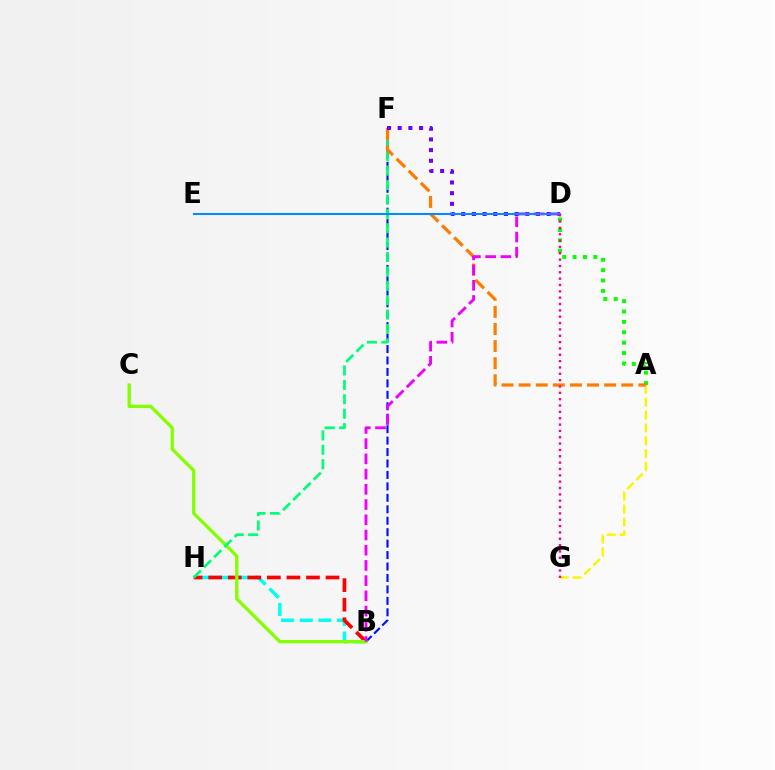{('A', 'D'): [{'color': '#08ff00', 'line_style': 'dotted', 'thickness': 2.82}], ('B', 'H'): [{'color': '#00fff6', 'line_style': 'dashed', 'thickness': 2.53}, {'color': '#ff0000', 'line_style': 'dashed', 'thickness': 2.66}], ('B', 'F'): [{'color': '#0010ff', 'line_style': 'dashed', 'thickness': 1.55}], ('A', 'G'): [{'color': '#fcf500', 'line_style': 'dashed', 'thickness': 1.75}], ('B', 'C'): [{'color': '#84ff00', 'line_style': 'solid', 'thickness': 2.38}], ('F', 'H'): [{'color': '#00ff74', 'line_style': 'dashed', 'thickness': 1.96}], ('A', 'F'): [{'color': '#ff7c00', 'line_style': 'dashed', 'thickness': 2.32}], ('D', 'F'): [{'color': '#7200ff', 'line_style': 'dotted', 'thickness': 2.9}], ('B', 'D'): [{'color': '#ee00ff', 'line_style': 'dashed', 'thickness': 2.07}], ('D', 'E'): [{'color': '#008cff', 'line_style': 'solid', 'thickness': 1.5}], ('D', 'G'): [{'color': '#ff0094', 'line_style': 'dotted', 'thickness': 1.72}]}